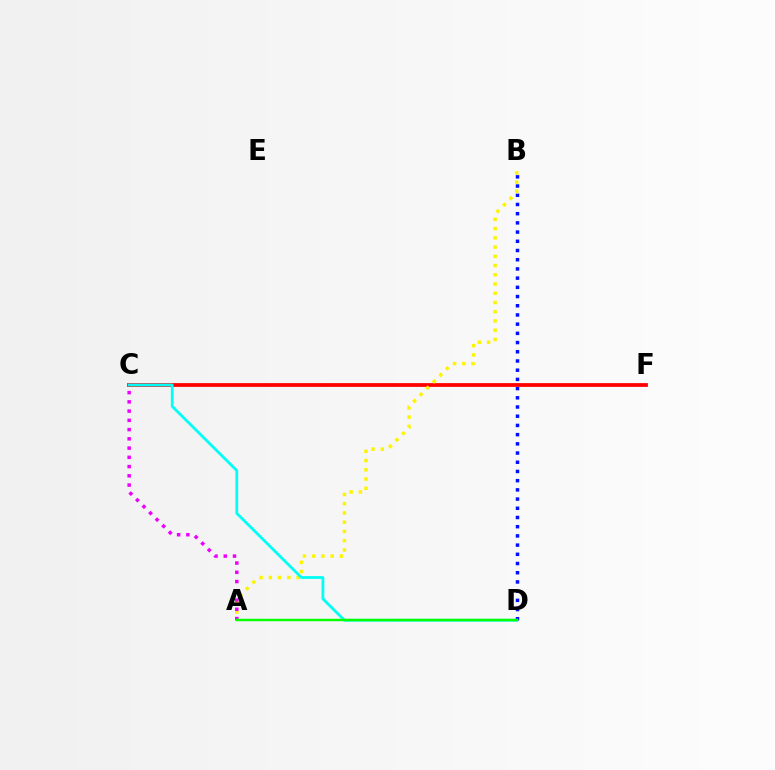{('B', 'D'): [{'color': '#0010ff', 'line_style': 'dotted', 'thickness': 2.5}], ('C', 'F'): [{'color': '#ff0000', 'line_style': 'solid', 'thickness': 2.71}], ('A', 'B'): [{'color': '#fcf500', 'line_style': 'dotted', 'thickness': 2.51}], ('C', 'D'): [{'color': '#00fff6', 'line_style': 'solid', 'thickness': 2.01}], ('A', 'C'): [{'color': '#ee00ff', 'line_style': 'dotted', 'thickness': 2.51}], ('A', 'D'): [{'color': '#08ff00', 'line_style': 'solid', 'thickness': 1.76}]}